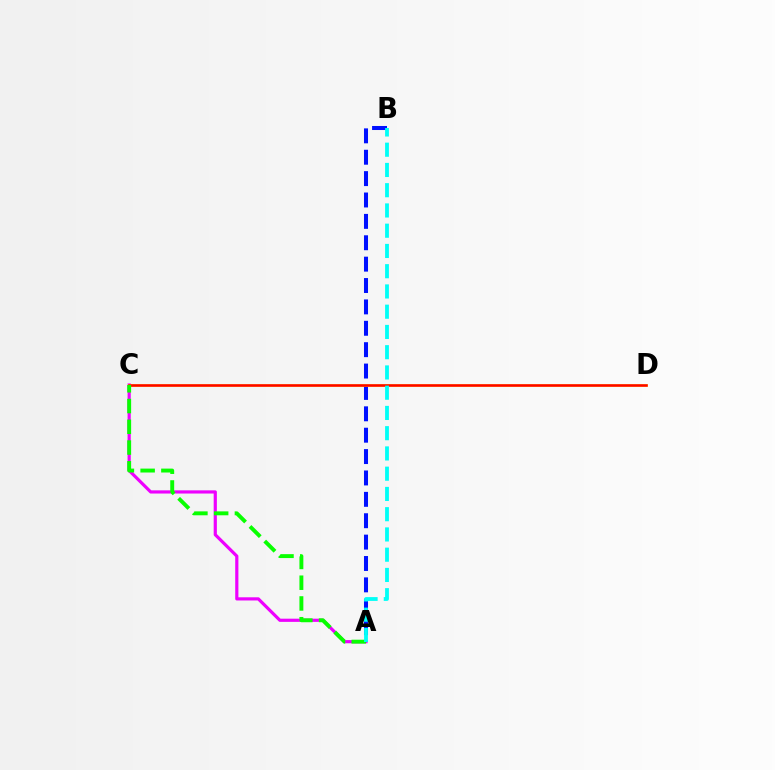{('A', 'B'): [{'color': '#0010ff', 'line_style': 'dashed', 'thickness': 2.9}, {'color': '#00fff6', 'line_style': 'dashed', 'thickness': 2.75}], ('A', 'C'): [{'color': '#ee00ff', 'line_style': 'solid', 'thickness': 2.29}, {'color': '#08ff00', 'line_style': 'dashed', 'thickness': 2.82}], ('C', 'D'): [{'color': '#fcf500', 'line_style': 'solid', 'thickness': 1.89}, {'color': '#ff0000', 'line_style': 'solid', 'thickness': 1.81}]}